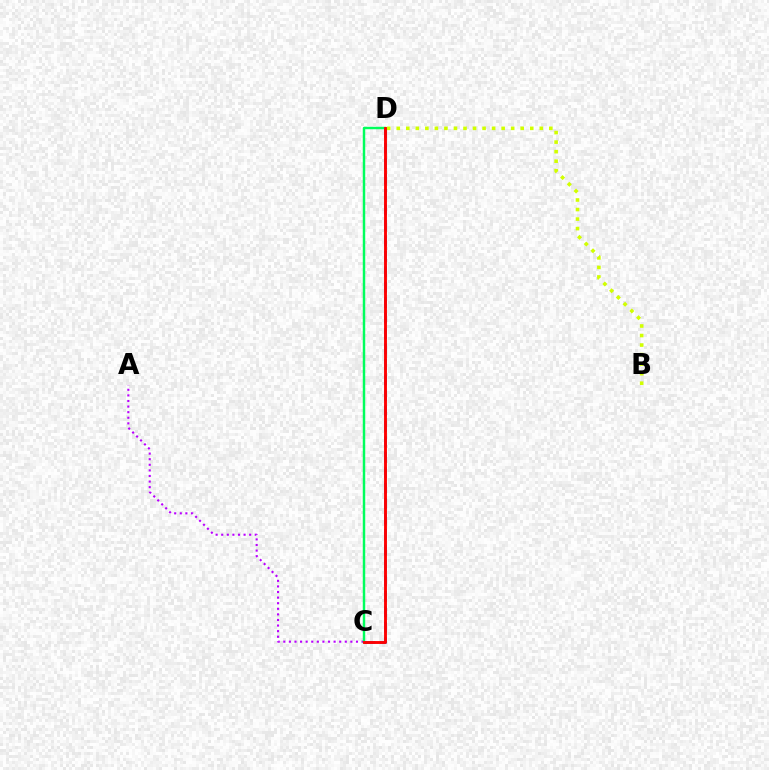{('A', 'C'): [{'color': '#b900ff', 'line_style': 'dotted', 'thickness': 1.52}], ('C', 'D'): [{'color': '#0074ff', 'line_style': 'dashed', 'thickness': 2.1}, {'color': '#00ff5c', 'line_style': 'solid', 'thickness': 1.77}, {'color': '#ff0000', 'line_style': 'solid', 'thickness': 2.07}], ('B', 'D'): [{'color': '#d1ff00', 'line_style': 'dotted', 'thickness': 2.59}]}